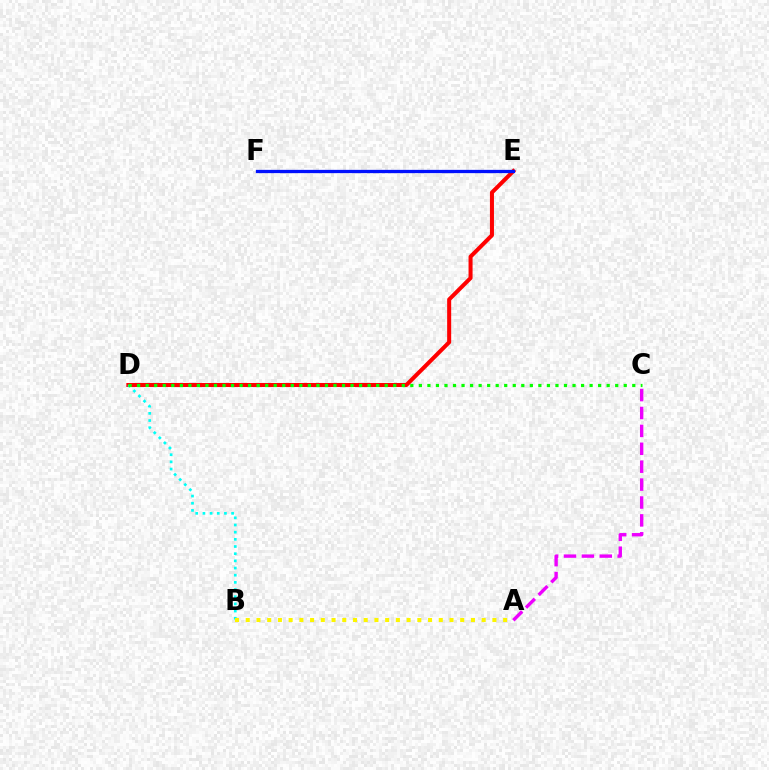{('D', 'E'): [{'color': '#ff0000', 'line_style': 'solid', 'thickness': 2.9}], ('E', 'F'): [{'color': '#0010ff', 'line_style': 'solid', 'thickness': 2.36}], ('A', 'C'): [{'color': '#ee00ff', 'line_style': 'dashed', 'thickness': 2.43}], ('B', 'D'): [{'color': '#00fff6', 'line_style': 'dotted', 'thickness': 1.95}], ('C', 'D'): [{'color': '#08ff00', 'line_style': 'dotted', 'thickness': 2.32}], ('A', 'B'): [{'color': '#fcf500', 'line_style': 'dotted', 'thickness': 2.91}]}